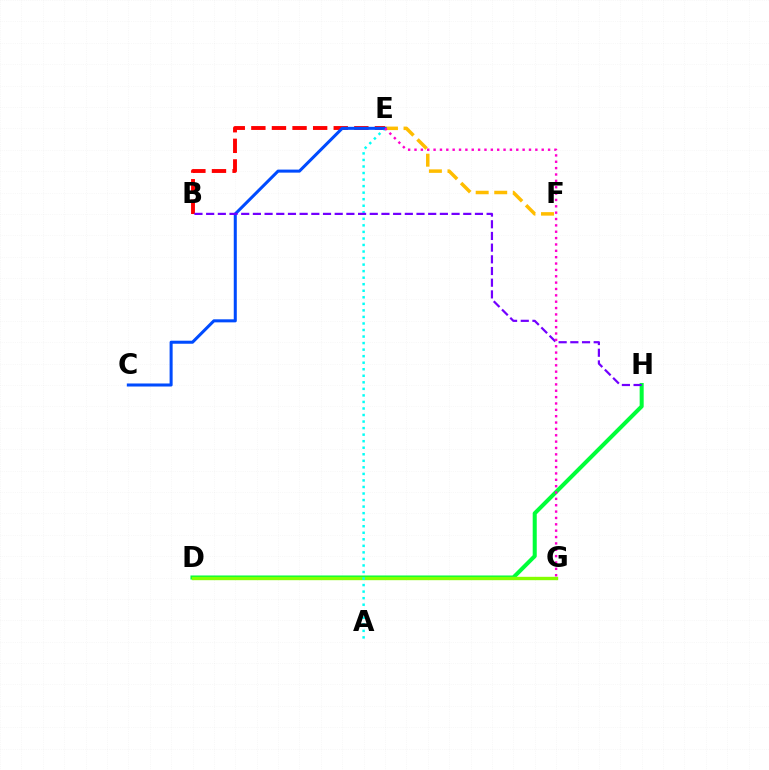{('B', 'E'): [{'color': '#ff0000', 'line_style': 'dashed', 'thickness': 2.8}], ('D', 'H'): [{'color': '#00ff39', 'line_style': 'solid', 'thickness': 2.91}], ('D', 'G'): [{'color': '#84ff00', 'line_style': 'solid', 'thickness': 2.42}], ('E', 'F'): [{'color': '#ffbd00', 'line_style': 'dashed', 'thickness': 2.52}], ('A', 'E'): [{'color': '#00fff6', 'line_style': 'dotted', 'thickness': 1.78}], ('C', 'E'): [{'color': '#004bff', 'line_style': 'solid', 'thickness': 2.19}], ('B', 'H'): [{'color': '#7200ff', 'line_style': 'dashed', 'thickness': 1.59}], ('E', 'G'): [{'color': '#ff00cf', 'line_style': 'dotted', 'thickness': 1.73}]}